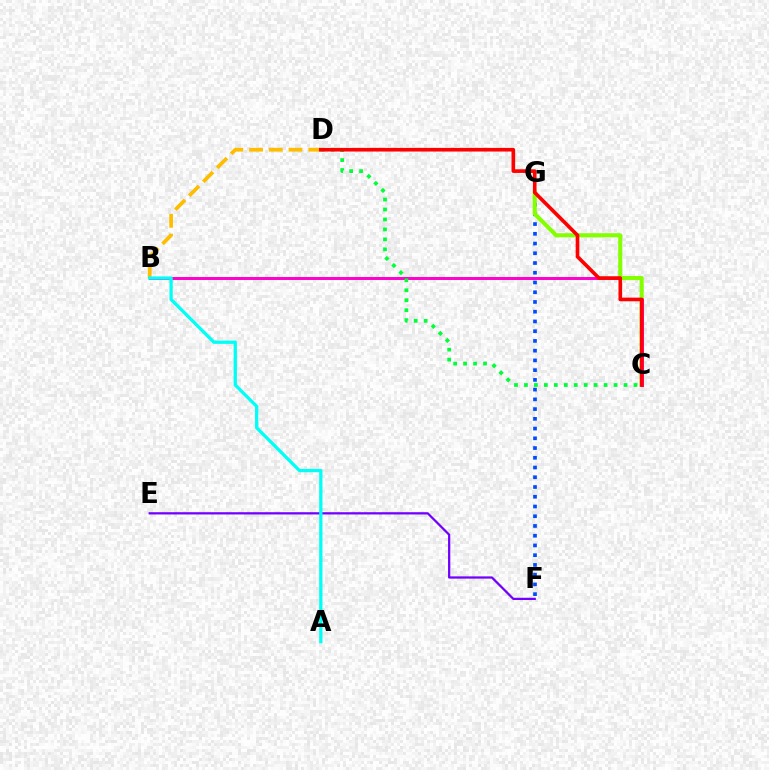{('B', 'D'): [{'color': '#ffbd00', 'line_style': 'dashed', 'thickness': 2.68}], ('F', 'G'): [{'color': '#004bff', 'line_style': 'dotted', 'thickness': 2.65}], ('C', 'G'): [{'color': '#84ff00', 'line_style': 'solid', 'thickness': 2.95}], ('B', 'C'): [{'color': '#ff00cf', 'line_style': 'solid', 'thickness': 2.13}], ('E', 'F'): [{'color': '#7200ff', 'line_style': 'solid', 'thickness': 1.62}], ('C', 'D'): [{'color': '#00ff39', 'line_style': 'dotted', 'thickness': 2.71}, {'color': '#ff0000', 'line_style': 'solid', 'thickness': 2.62}], ('A', 'B'): [{'color': '#00fff6', 'line_style': 'solid', 'thickness': 2.36}]}